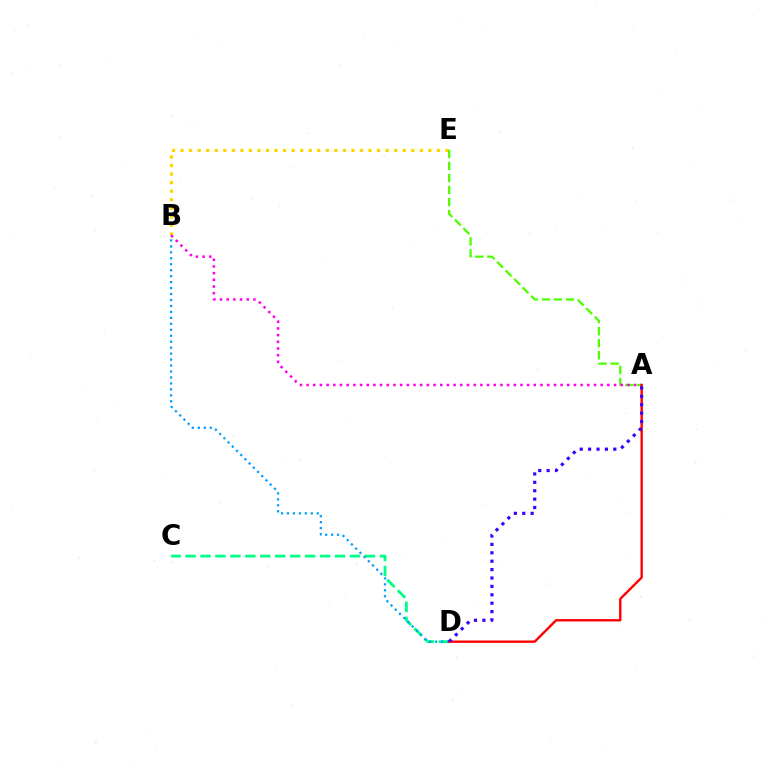{('B', 'E'): [{'color': '#ffd500', 'line_style': 'dotted', 'thickness': 2.32}], ('C', 'D'): [{'color': '#00ff86', 'line_style': 'dashed', 'thickness': 2.03}], ('A', 'E'): [{'color': '#4fff00', 'line_style': 'dashed', 'thickness': 1.64}], ('A', 'B'): [{'color': '#ff00ed', 'line_style': 'dotted', 'thickness': 1.82}], ('B', 'D'): [{'color': '#009eff', 'line_style': 'dotted', 'thickness': 1.62}], ('A', 'D'): [{'color': '#ff0000', 'line_style': 'solid', 'thickness': 1.71}, {'color': '#3700ff', 'line_style': 'dotted', 'thickness': 2.28}]}